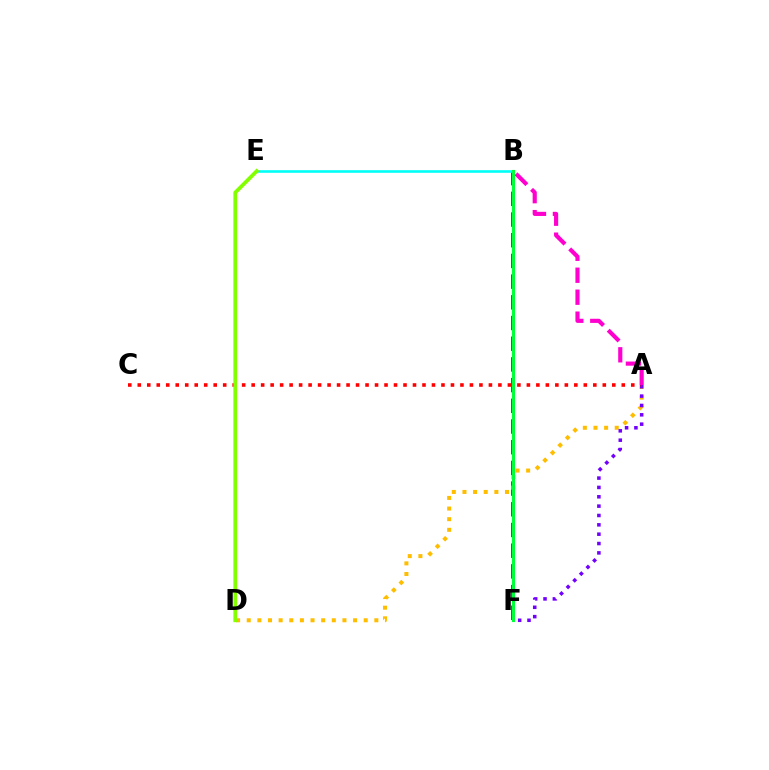{('B', 'F'): [{'color': '#004bff', 'line_style': 'dashed', 'thickness': 2.81}, {'color': '#00ff39', 'line_style': 'solid', 'thickness': 2.24}], ('A', 'D'): [{'color': '#ffbd00', 'line_style': 'dotted', 'thickness': 2.89}], ('A', 'F'): [{'color': '#7200ff', 'line_style': 'dotted', 'thickness': 2.54}], ('A', 'C'): [{'color': '#ff0000', 'line_style': 'dotted', 'thickness': 2.58}], ('A', 'B'): [{'color': '#ff00cf', 'line_style': 'dashed', 'thickness': 2.98}], ('B', 'E'): [{'color': '#00fff6', 'line_style': 'solid', 'thickness': 1.87}], ('D', 'E'): [{'color': '#84ff00', 'line_style': 'solid', 'thickness': 2.72}]}